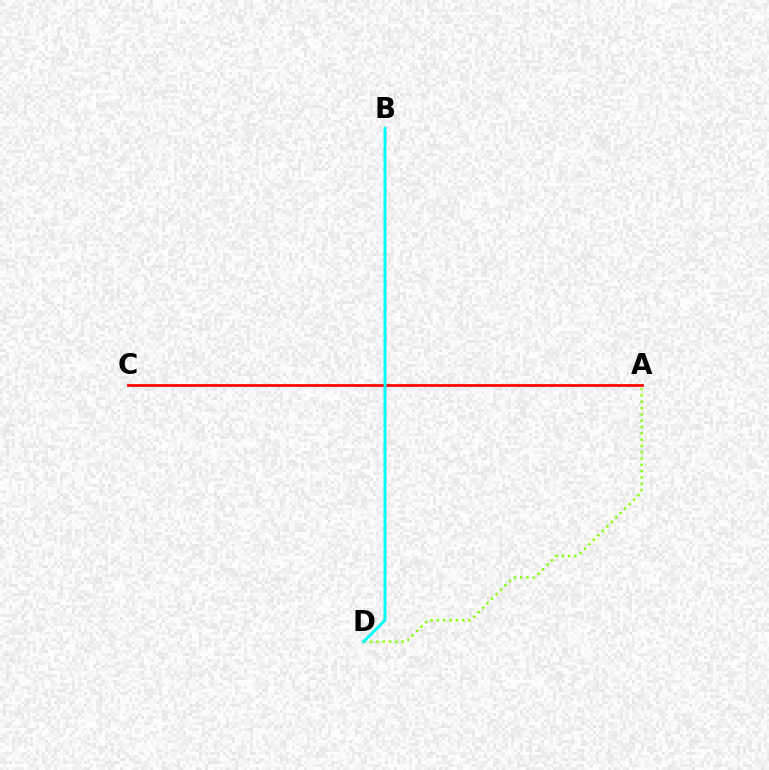{('A', 'C'): [{'color': '#ff0000', 'line_style': 'solid', 'thickness': 1.95}], ('A', 'D'): [{'color': '#84ff00', 'line_style': 'dotted', 'thickness': 1.71}], ('B', 'D'): [{'color': '#7200ff', 'line_style': 'dotted', 'thickness': 1.56}, {'color': '#00fff6', 'line_style': 'solid', 'thickness': 2.09}]}